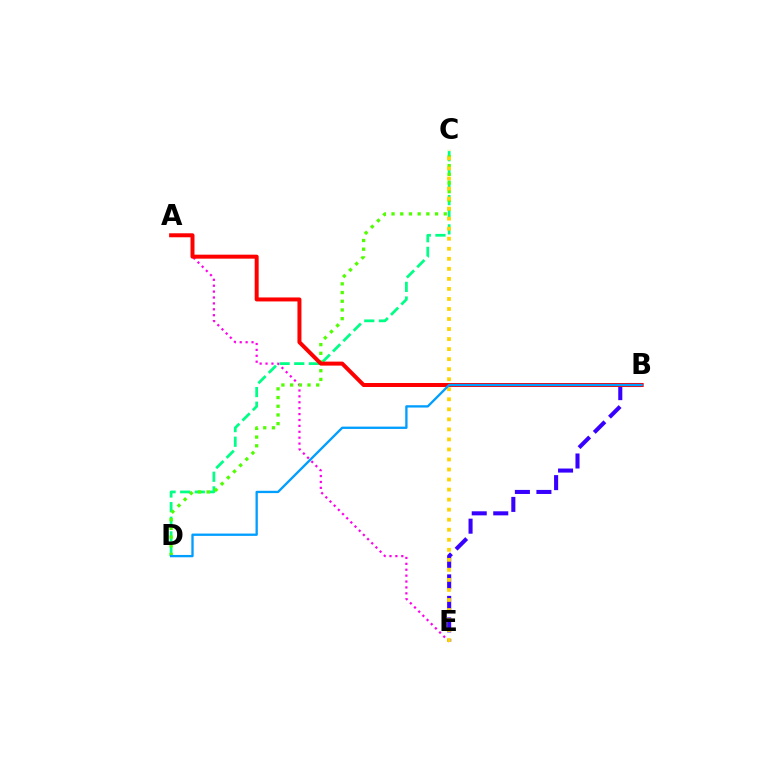{('A', 'E'): [{'color': '#ff00ed', 'line_style': 'dotted', 'thickness': 1.6}], ('B', 'E'): [{'color': '#3700ff', 'line_style': 'dashed', 'thickness': 2.92}], ('C', 'D'): [{'color': '#00ff86', 'line_style': 'dashed', 'thickness': 1.99}, {'color': '#4fff00', 'line_style': 'dotted', 'thickness': 2.36}], ('A', 'B'): [{'color': '#ff0000', 'line_style': 'solid', 'thickness': 2.87}], ('C', 'E'): [{'color': '#ffd500', 'line_style': 'dotted', 'thickness': 2.73}], ('B', 'D'): [{'color': '#009eff', 'line_style': 'solid', 'thickness': 1.67}]}